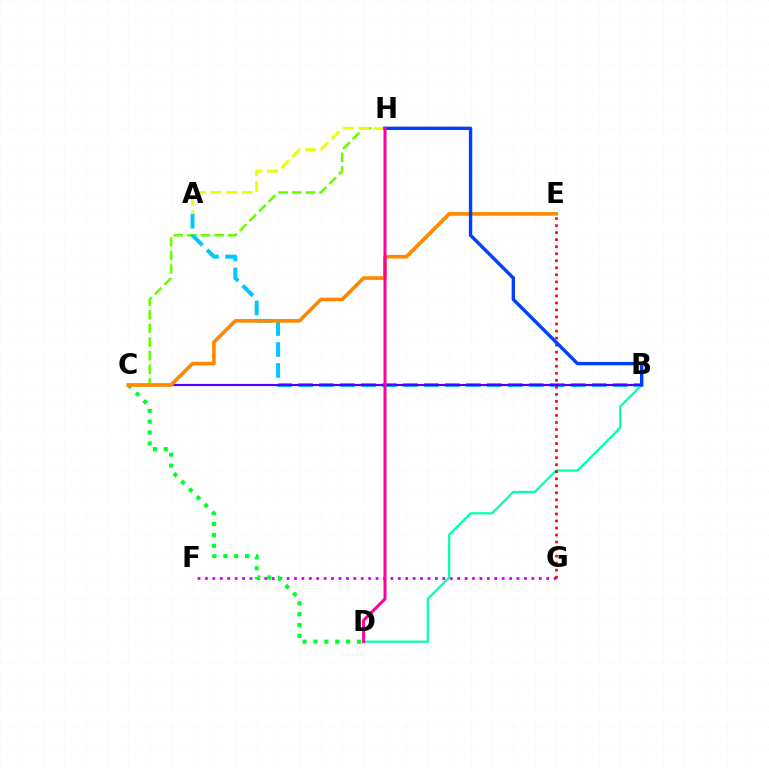{('F', 'G'): [{'color': '#d600ff', 'line_style': 'dotted', 'thickness': 2.02}], ('C', 'H'): [{'color': '#66ff00', 'line_style': 'dashed', 'thickness': 1.85}], ('A', 'B'): [{'color': '#00c7ff', 'line_style': 'dashed', 'thickness': 2.85}], ('B', 'D'): [{'color': '#00ffaf', 'line_style': 'solid', 'thickness': 1.61}], ('C', 'D'): [{'color': '#00ff27', 'line_style': 'dotted', 'thickness': 2.96}], ('B', 'C'): [{'color': '#4f00ff', 'line_style': 'solid', 'thickness': 1.57}], ('C', 'E'): [{'color': '#ff8800', 'line_style': 'solid', 'thickness': 2.62}], ('E', 'G'): [{'color': '#ff0000', 'line_style': 'dotted', 'thickness': 1.91}], ('A', 'H'): [{'color': '#eeff00', 'line_style': 'dashed', 'thickness': 2.12}], ('B', 'H'): [{'color': '#003fff', 'line_style': 'solid', 'thickness': 2.43}], ('D', 'H'): [{'color': '#ff00a0', 'line_style': 'solid', 'thickness': 2.17}]}